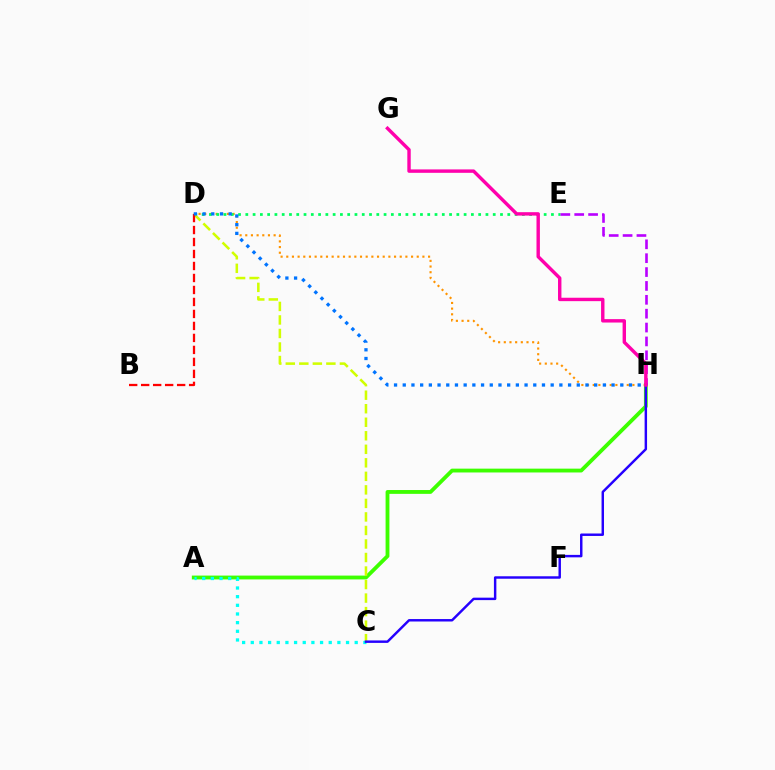{('D', 'H'): [{'color': '#ff9400', 'line_style': 'dotted', 'thickness': 1.54}, {'color': '#0074ff', 'line_style': 'dotted', 'thickness': 2.36}], ('A', 'H'): [{'color': '#3dff00', 'line_style': 'solid', 'thickness': 2.75}], ('D', 'E'): [{'color': '#00ff5c', 'line_style': 'dotted', 'thickness': 1.98}], ('C', 'D'): [{'color': '#d1ff00', 'line_style': 'dashed', 'thickness': 1.84}], ('E', 'H'): [{'color': '#b900ff', 'line_style': 'dashed', 'thickness': 1.88}], ('A', 'C'): [{'color': '#00fff6', 'line_style': 'dotted', 'thickness': 2.35}], ('C', 'H'): [{'color': '#2500ff', 'line_style': 'solid', 'thickness': 1.76}], ('B', 'D'): [{'color': '#ff0000', 'line_style': 'dashed', 'thickness': 1.63}], ('G', 'H'): [{'color': '#ff00ac', 'line_style': 'solid', 'thickness': 2.45}]}